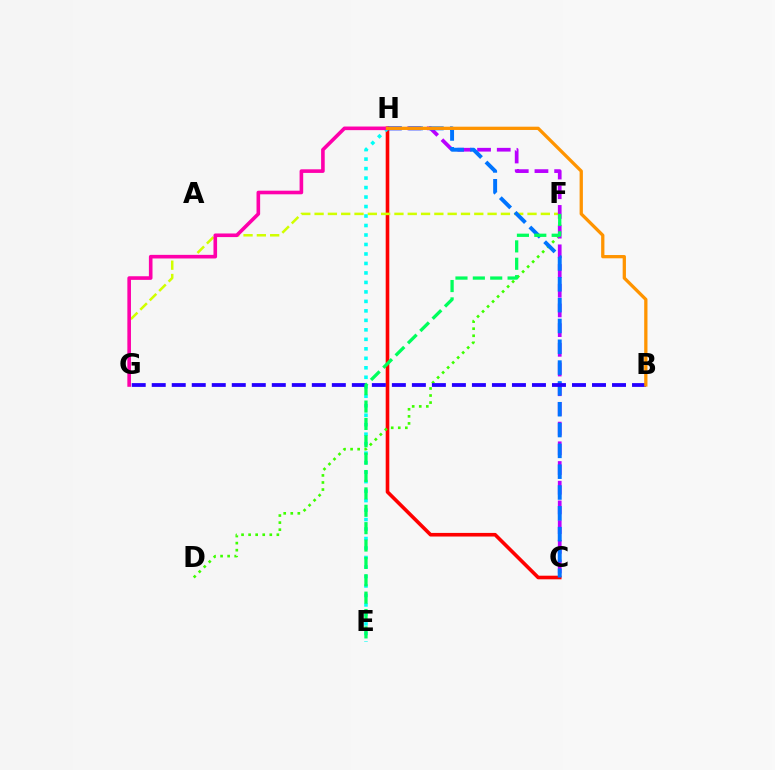{('C', 'H'): [{'color': '#ff0000', 'line_style': 'solid', 'thickness': 2.6}, {'color': '#b900ff', 'line_style': 'dashed', 'thickness': 2.68}, {'color': '#0074ff', 'line_style': 'dashed', 'thickness': 2.83}], ('F', 'G'): [{'color': '#d1ff00', 'line_style': 'dashed', 'thickness': 1.81}], ('D', 'F'): [{'color': '#3dff00', 'line_style': 'dotted', 'thickness': 1.92}], ('E', 'H'): [{'color': '#00fff6', 'line_style': 'dotted', 'thickness': 2.58}], ('B', 'G'): [{'color': '#2500ff', 'line_style': 'dashed', 'thickness': 2.72}], ('G', 'H'): [{'color': '#ff00ac', 'line_style': 'solid', 'thickness': 2.6}], ('E', 'F'): [{'color': '#00ff5c', 'line_style': 'dashed', 'thickness': 2.36}], ('B', 'H'): [{'color': '#ff9400', 'line_style': 'solid', 'thickness': 2.36}]}